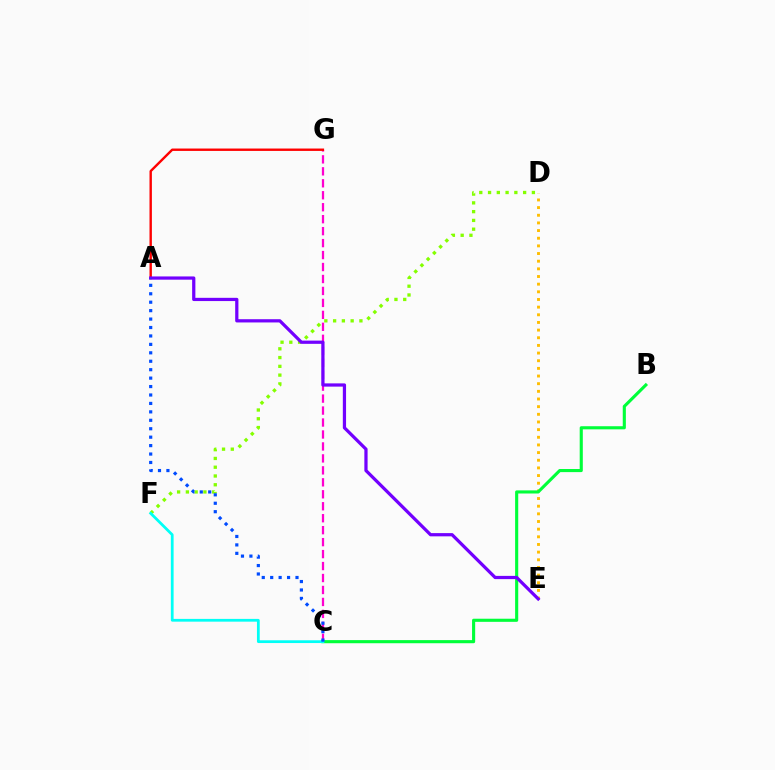{('D', 'E'): [{'color': '#ffbd00', 'line_style': 'dotted', 'thickness': 2.08}], ('C', 'G'): [{'color': '#ff00cf', 'line_style': 'dashed', 'thickness': 1.62}], ('A', 'G'): [{'color': '#ff0000', 'line_style': 'solid', 'thickness': 1.72}], ('D', 'F'): [{'color': '#84ff00', 'line_style': 'dotted', 'thickness': 2.38}], ('B', 'C'): [{'color': '#00ff39', 'line_style': 'solid', 'thickness': 2.24}], ('A', 'E'): [{'color': '#7200ff', 'line_style': 'solid', 'thickness': 2.33}], ('C', 'F'): [{'color': '#00fff6', 'line_style': 'solid', 'thickness': 1.99}], ('A', 'C'): [{'color': '#004bff', 'line_style': 'dotted', 'thickness': 2.29}]}